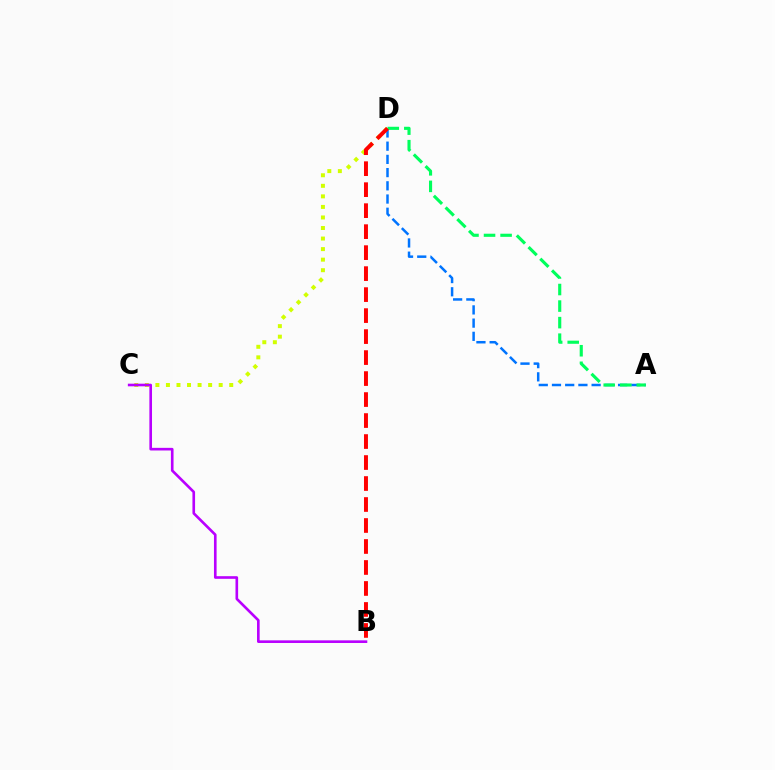{('C', 'D'): [{'color': '#d1ff00', 'line_style': 'dotted', 'thickness': 2.87}], ('A', 'D'): [{'color': '#0074ff', 'line_style': 'dashed', 'thickness': 1.8}, {'color': '#00ff5c', 'line_style': 'dashed', 'thickness': 2.25}], ('B', 'C'): [{'color': '#b900ff', 'line_style': 'solid', 'thickness': 1.9}], ('B', 'D'): [{'color': '#ff0000', 'line_style': 'dashed', 'thickness': 2.85}]}